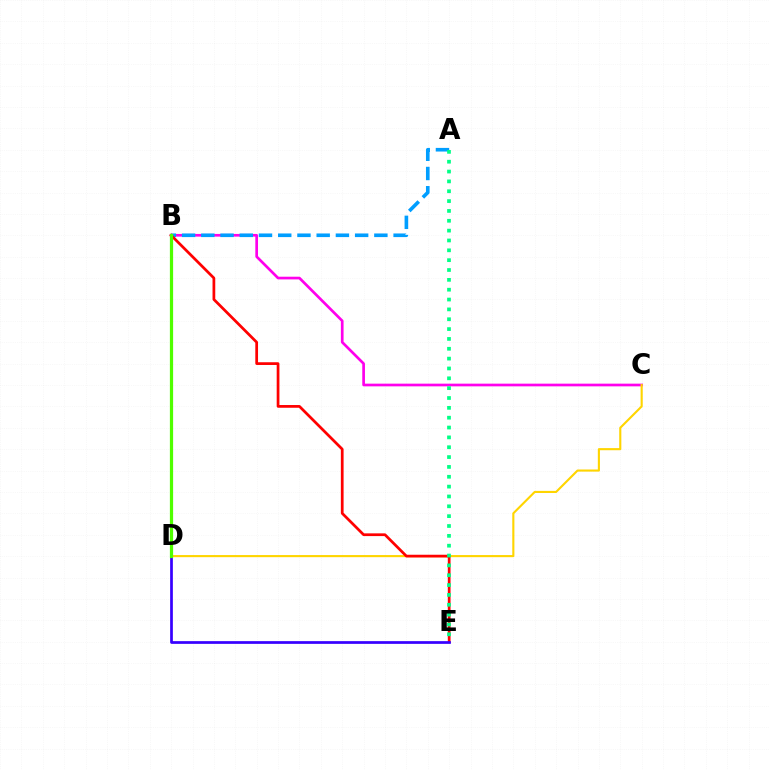{('B', 'C'): [{'color': '#ff00ed', 'line_style': 'solid', 'thickness': 1.94}], ('C', 'D'): [{'color': '#ffd500', 'line_style': 'solid', 'thickness': 1.53}], ('A', 'B'): [{'color': '#009eff', 'line_style': 'dashed', 'thickness': 2.61}], ('B', 'E'): [{'color': '#ff0000', 'line_style': 'solid', 'thickness': 1.97}], ('A', 'E'): [{'color': '#00ff86', 'line_style': 'dotted', 'thickness': 2.68}], ('D', 'E'): [{'color': '#3700ff', 'line_style': 'solid', 'thickness': 1.96}], ('B', 'D'): [{'color': '#4fff00', 'line_style': 'solid', 'thickness': 2.32}]}